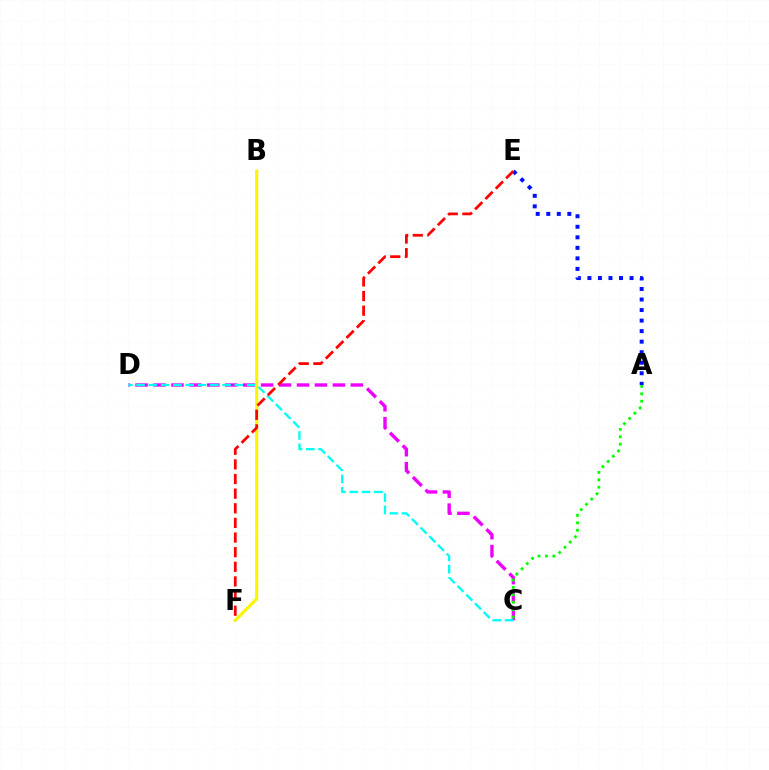{('C', 'D'): [{'color': '#ee00ff', 'line_style': 'dashed', 'thickness': 2.44}, {'color': '#00fff6', 'line_style': 'dashed', 'thickness': 1.67}], ('A', 'C'): [{'color': '#08ff00', 'line_style': 'dotted', 'thickness': 2.01}], ('B', 'F'): [{'color': '#fcf500', 'line_style': 'solid', 'thickness': 2.27}], ('A', 'E'): [{'color': '#0010ff', 'line_style': 'dotted', 'thickness': 2.86}], ('E', 'F'): [{'color': '#ff0000', 'line_style': 'dashed', 'thickness': 1.99}]}